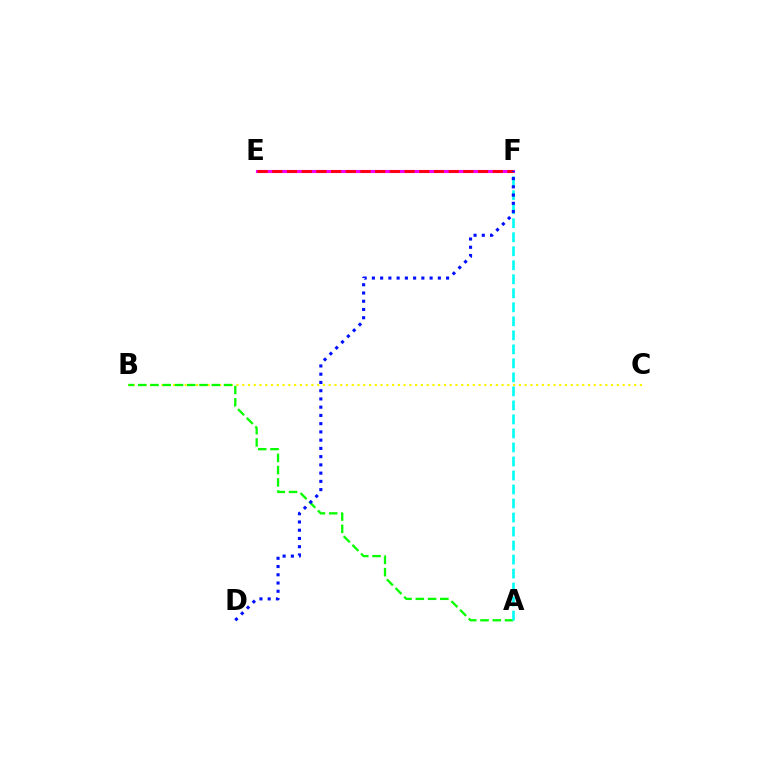{('B', 'C'): [{'color': '#fcf500', 'line_style': 'dotted', 'thickness': 1.57}], ('E', 'F'): [{'color': '#ee00ff', 'line_style': 'solid', 'thickness': 2.25}, {'color': '#ff0000', 'line_style': 'dashed', 'thickness': 2.0}], ('A', 'B'): [{'color': '#08ff00', 'line_style': 'dashed', 'thickness': 1.67}], ('A', 'F'): [{'color': '#00fff6', 'line_style': 'dashed', 'thickness': 1.9}], ('D', 'F'): [{'color': '#0010ff', 'line_style': 'dotted', 'thickness': 2.24}]}